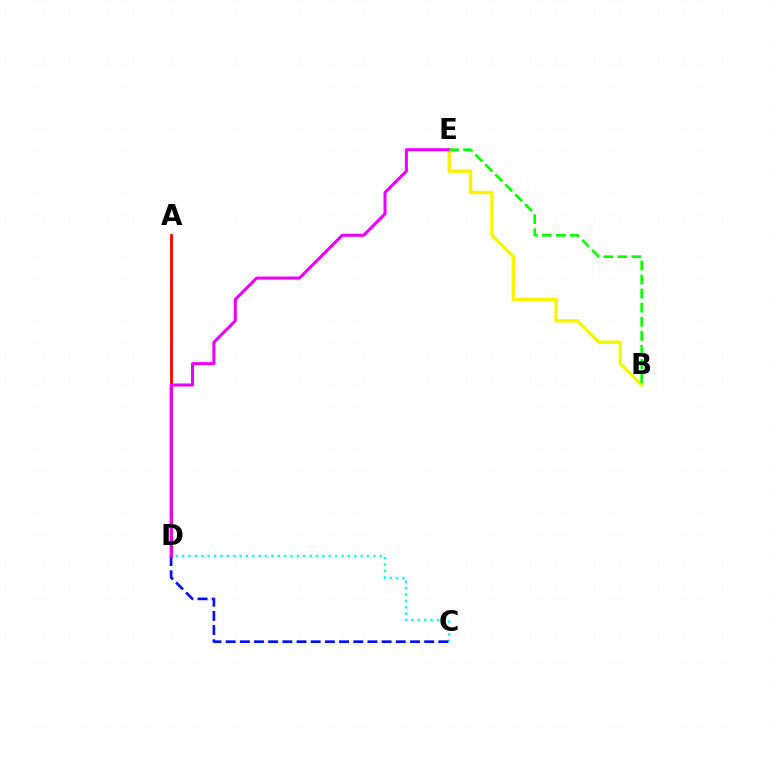{('B', 'E'): [{'color': '#fcf500', 'line_style': 'solid', 'thickness': 2.48}, {'color': '#08ff00', 'line_style': 'dashed', 'thickness': 1.91}], ('C', 'D'): [{'color': '#00fff6', 'line_style': 'dotted', 'thickness': 1.73}, {'color': '#0010ff', 'line_style': 'dashed', 'thickness': 1.93}], ('A', 'D'): [{'color': '#ff0000', 'line_style': 'solid', 'thickness': 2.01}], ('D', 'E'): [{'color': '#ee00ff', 'line_style': 'solid', 'thickness': 2.18}]}